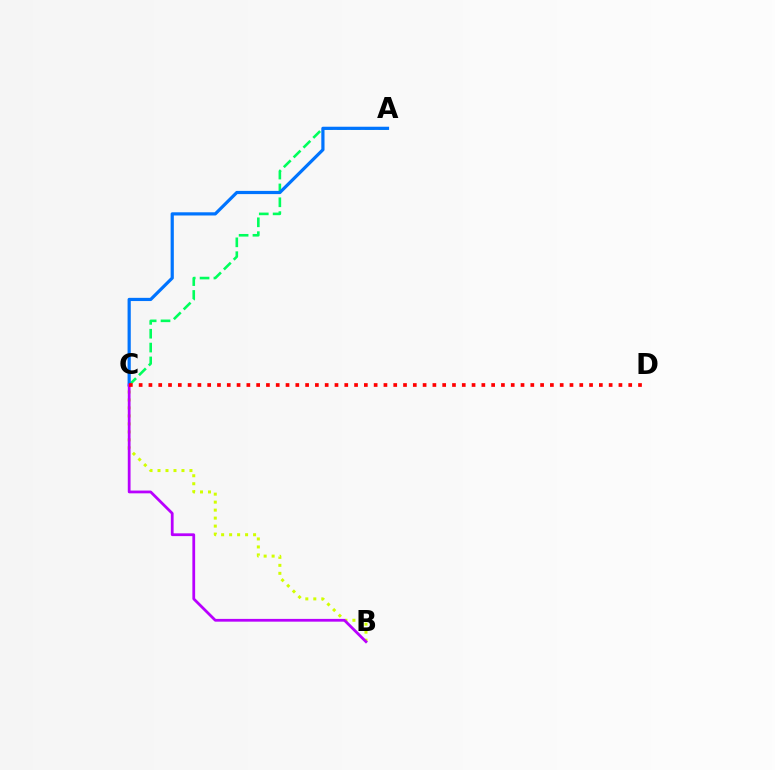{('B', 'C'): [{'color': '#d1ff00', 'line_style': 'dotted', 'thickness': 2.17}, {'color': '#b900ff', 'line_style': 'solid', 'thickness': 1.99}], ('A', 'C'): [{'color': '#00ff5c', 'line_style': 'dashed', 'thickness': 1.88}, {'color': '#0074ff', 'line_style': 'solid', 'thickness': 2.31}], ('C', 'D'): [{'color': '#ff0000', 'line_style': 'dotted', 'thickness': 2.66}]}